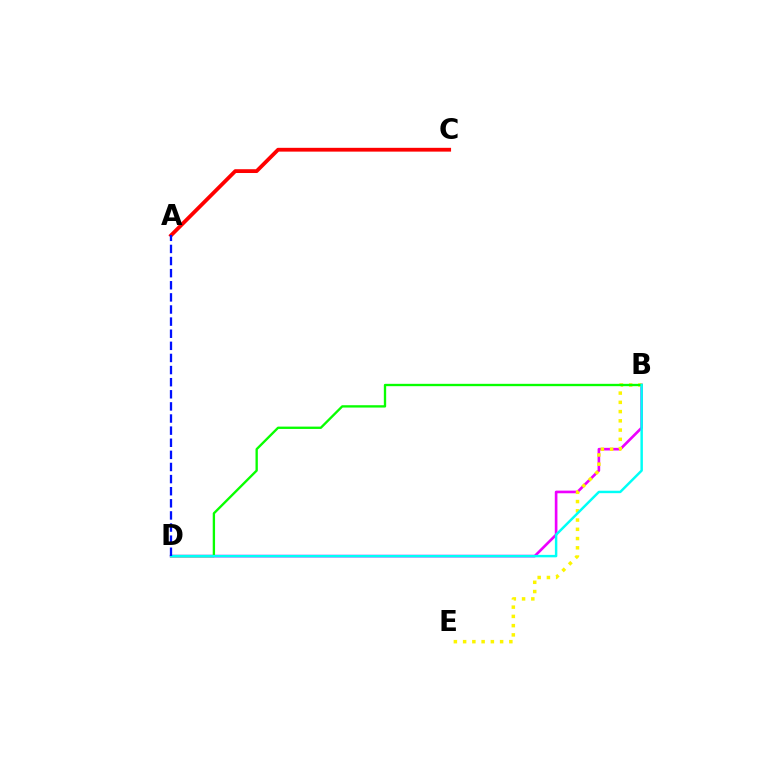{('B', 'D'): [{'color': '#ee00ff', 'line_style': 'solid', 'thickness': 1.9}, {'color': '#08ff00', 'line_style': 'solid', 'thickness': 1.69}, {'color': '#00fff6', 'line_style': 'solid', 'thickness': 1.77}], ('B', 'E'): [{'color': '#fcf500', 'line_style': 'dotted', 'thickness': 2.51}], ('A', 'C'): [{'color': '#ff0000', 'line_style': 'solid', 'thickness': 2.73}], ('A', 'D'): [{'color': '#0010ff', 'line_style': 'dashed', 'thickness': 1.65}]}